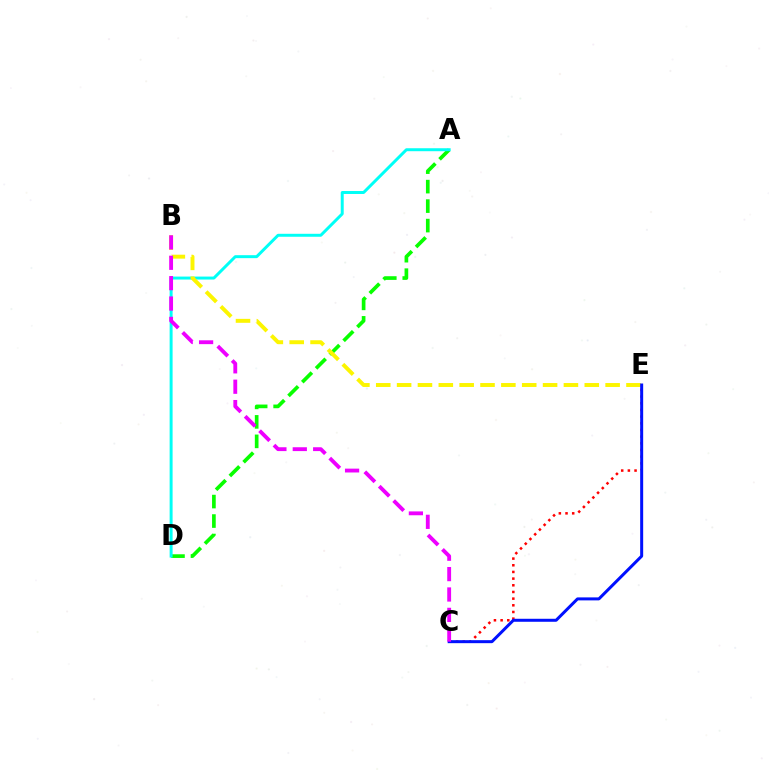{('A', 'D'): [{'color': '#08ff00', 'line_style': 'dashed', 'thickness': 2.65}, {'color': '#00fff6', 'line_style': 'solid', 'thickness': 2.14}], ('C', 'E'): [{'color': '#ff0000', 'line_style': 'dotted', 'thickness': 1.81}, {'color': '#0010ff', 'line_style': 'solid', 'thickness': 2.16}], ('B', 'E'): [{'color': '#fcf500', 'line_style': 'dashed', 'thickness': 2.83}], ('B', 'C'): [{'color': '#ee00ff', 'line_style': 'dashed', 'thickness': 2.77}]}